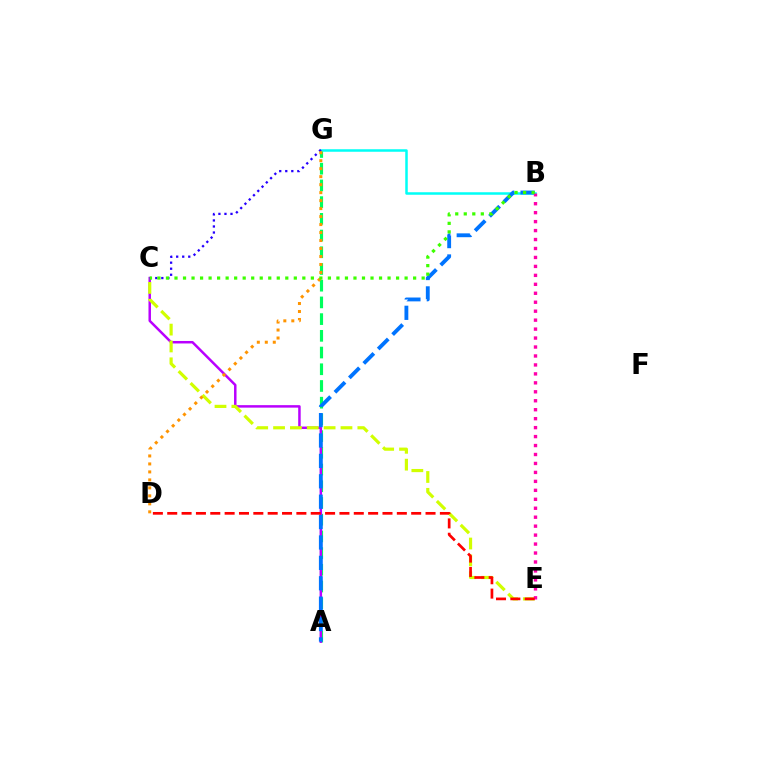{('A', 'G'): [{'color': '#00ff5c', 'line_style': 'dashed', 'thickness': 2.27}], ('B', 'G'): [{'color': '#00fff6', 'line_style': 'solid', 'thickness': 1.8}], ('A', 'C'): [{'color': '#b900ff', 'line_style': 'solid', 'thickness': 1.79}], ('A', 'B'): [{'color': '#0074ff', 'line_style': 'dashed', 'thickness': 2.77}], ('C', 'E'): [{'color': '#d1ff00', 'line_style': 'dashed', 'thickness': 2.29}], ('C', 'G'): [{'color': '#2500ff', 'line_style': 'dotted', 'thickness': 1.64}], ('D', 'G'): [{'color': '#ff9400', 'line_style': 'dotted', 'thickness': 2.17}], ('B', 'E'): [{'color': '#ff00ac', 'line_style': 'dotted', 'thickness': 2.43}], ('B', 'C'): [{'color': '#3dff00', 'line_style': 'dotted', 'thickness': 2.32}], ('D', 'E'): [{'color': '#ff0000', 'line_style': 'dashed', 'thickness': 1.95}]}